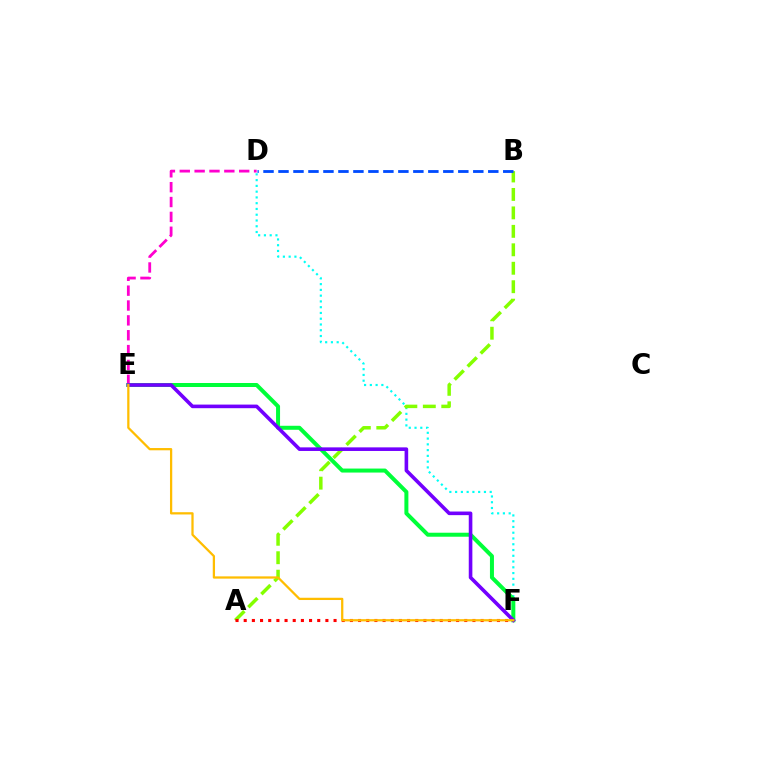{('D', 'F'): [{'color': '#00fff6', 'line_style': 'dotted', 'thickness': 1.57}], ('D', 'E'): [{'color': '#ff00cf', 'line_style': 'dashed', 'thickness': 2.02}], ('E', 'F'): [{'color': '#00ff39', 'line_style': 'solid', 'thickness': 2.88}, {'color': '#7200ff', 'line_style': 'solid', 'thickness': 2.59}, {'color': '#ffbd00', 'line_style': 'solid', 'thickness': 1.63}], ('A', 'B'): [{'color': '#84ff00', 'line_style': 'dashed', 'thickness': 2.51}], ('A', 'F'): [{'color': '#ff0000', 'line_style': 'dotted', 'thickness': 2.22}], ('B', 'D'): [{'color': '#004bff', 'line_style': 'dashed', 'thickness': 2.04}]}